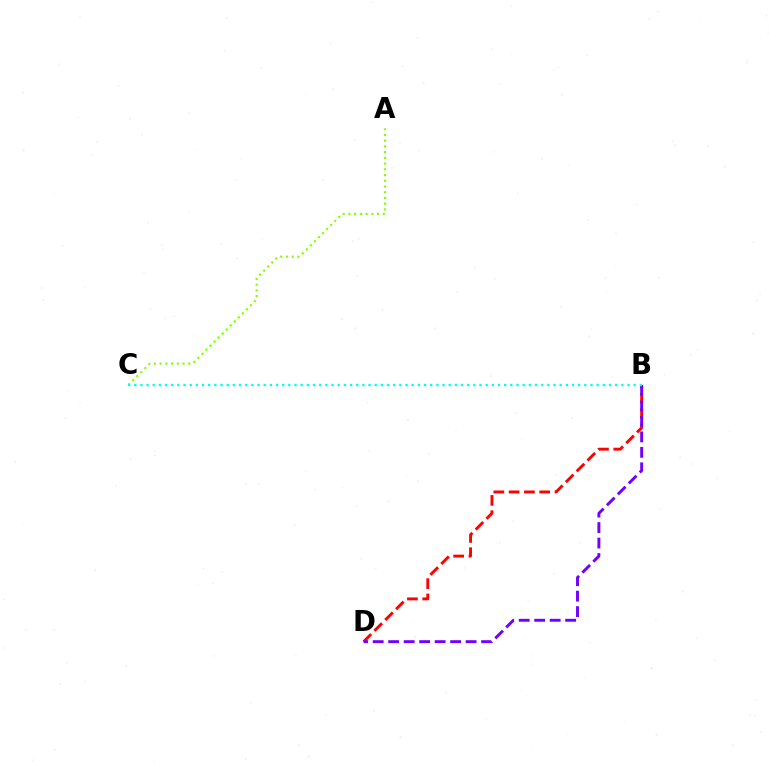{('B', 'D'): [{'color': '#ff0000', 'line_style': 'dashed', 'thickness': 2.08}, {'color': '#7200ff', 'line_style': 'dashed', 'thickness': 2.1}], ('A', 'C'): [{'color': '#84ff00', 'line_style': 'dotted', 'thickness': 1.56}], ('B', 'C'): [{'color': '#00fff6', 'line_style': 'dotted', 'thickness': 1.68}]}